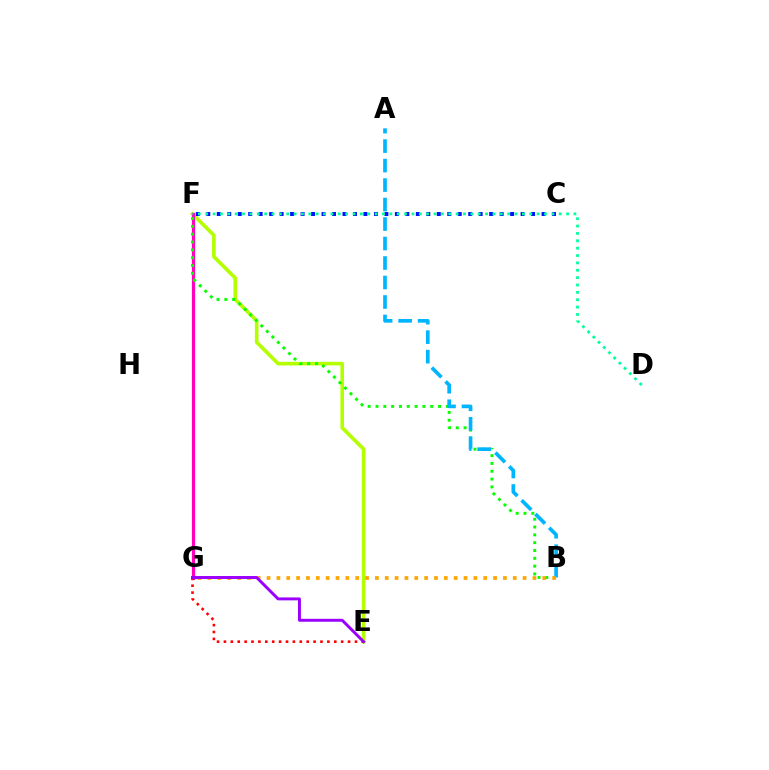{('E', 'F'): [{'color': '#b3ff00', 'line_style': 'solid', 'thickness': 2.6}], ('F', 'G'): [{'color': '#ff00bd', 'line_style': 'solid', 'thickness': 2.3}], ('E', 'G'): [{'color': '#ff0000', 'line_style': 'dotted', 'thickness': 1.87}, {'color': '#9b00ff', 'line_style': 'solid', 'thickness': 2.12}], ('C', 'F'): [{'color': '#0010ff', 'line_style': 'dotted', 'thickness': 2.85}], ('B', 'F'): [{'color': '#08ff00', 'line_style': 'dotted', 'thickness': 2.12}], ('D', 'F'): [{'color': '#00ff9d', 'line_style': 'dotted', 'thickness': 2.0}], ('A', 'B'): [{'color': '#00b5ff', 'line_style': 'dashed', 'thickness': 2.65}], ('B', 'G'): [{'color': '#ffa500', 'line_style': 'dotted', 'thickness': 2.68}]}